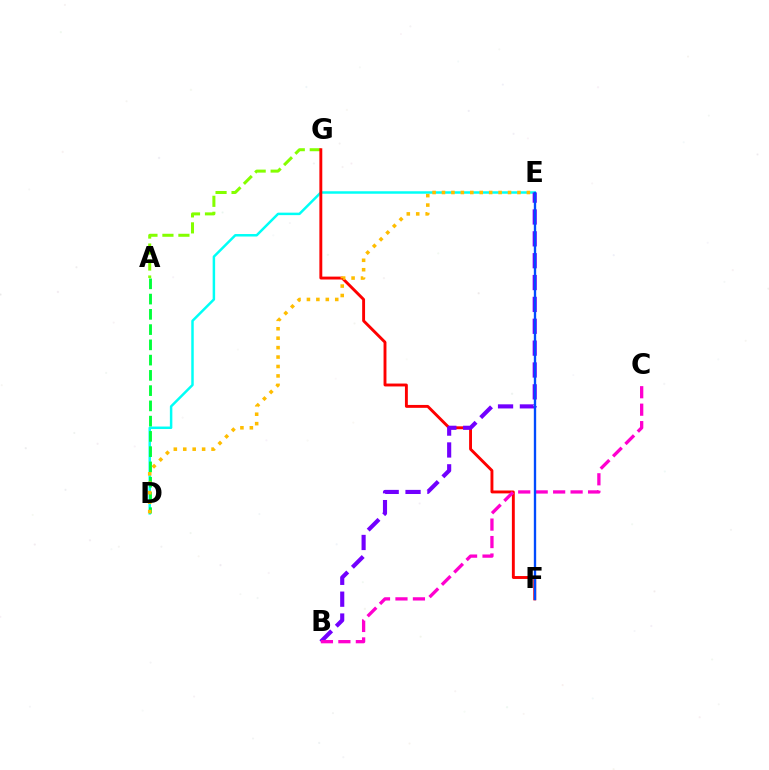{('D', 'E'): [{'color': '#00fff6', 'line_style': 'solid', 'thickness': 1.79}, {'color': '#ffbd00', 'line_style': 'dotted', 'thickness': 2.56}], ('A', 'D'): [{'color': '#00ff39', 'line_style': 'dashed', 'thickness': 2.07}], ('A', 'G'): [{'color': '#84ff00', 'line_style': 'dashed', 'thickness': 2.17}], ('F', 'G'): [{'color': '#ff0000', 'line_style': 'solid', 'thickness': 2.09}], ('B', 'E'): [{'color': '#7200ff', 'line_style': 'dashed', 'thickness': 2.97}], ('B', 'C'): [{'color': '#ff00cf', 'line_style': 'dashed', 'thickness': 2.37}], ('E', 'F'): [{'color': '#004bff', 'line_style': 'solid', 'thickness': 1.69}]}